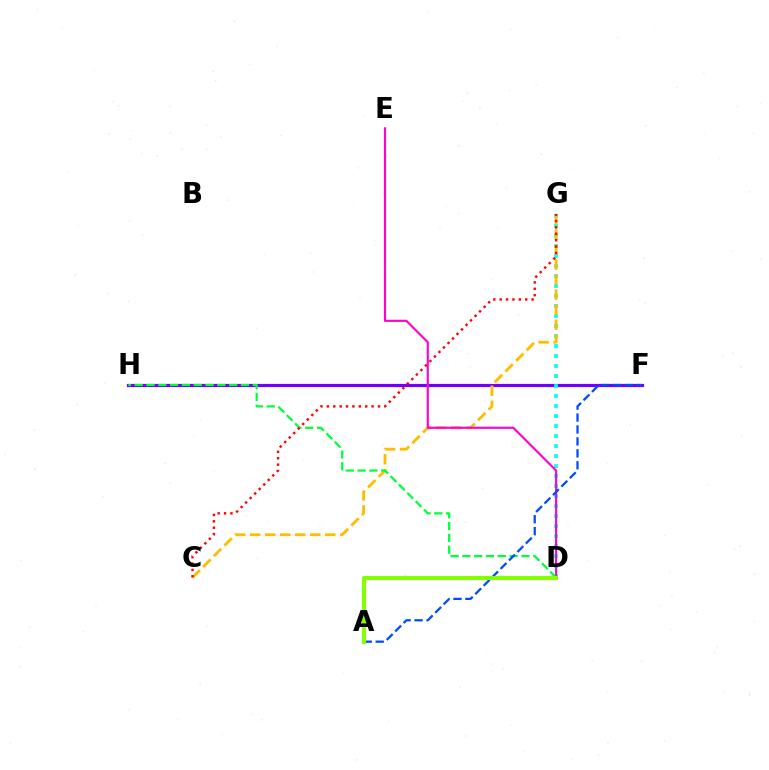{('F', 'H'): [{'color': '#7200ff', 'line_style': 'solid', 'thickness': 2.28}], ('D', 'G'): [{'color': '#00fff6', 'line_style': 'dotted', 'thickness': 2.72}], ('C', 'G'): [{'color': '#ffbd00', 'line_style': 'dashed', 'thickness': 2.04}, {'color': '#ff0000', 'line_style': 'dotted', 'thickness': 1.73}], ('D', 'E'): [{'color': '#ff00cf', 'line_style': 'solid', 'thickness': 1.54}], ('D', 'H'): [{'color': '#00ff39', 'line_style': 'dashed', 'thickness': 1.6}], ('A', 'F'): [{'color': '#004bff', 'line_style': 'dashed', 'thickness': 1.62}], ('A', 'D'): [{'color': '#84ff00', 'line_style': 'solid', 'thickness': 2.94}]}